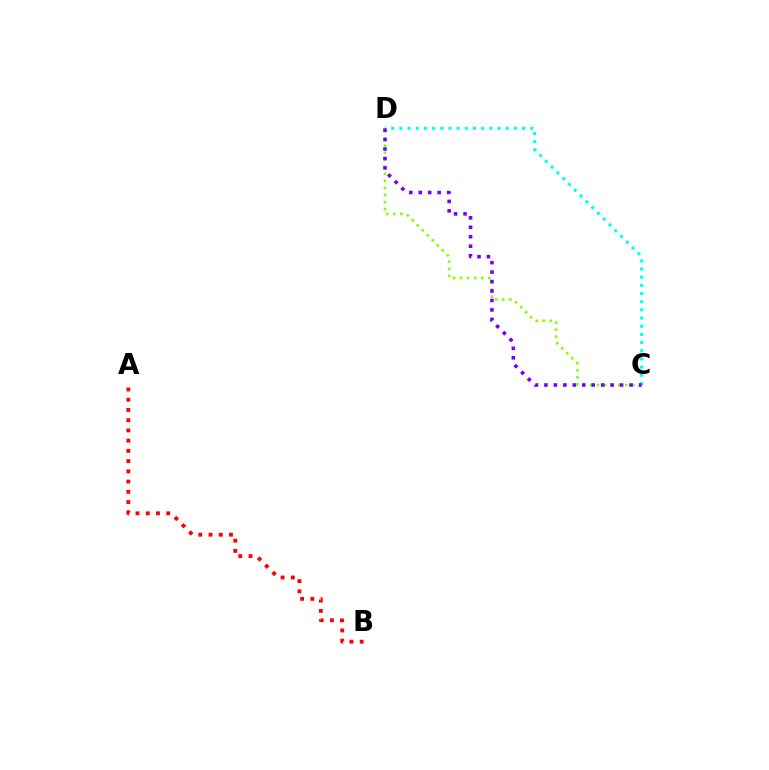{('C', 'D'): [{'color': '#84ff00', 'line_style': 'dotted', 'thickness': 1.92}, {'color': '#00fff6', 'line_style': 'dotted', 'thickness': 2.22}, {'color': '#7200ff', 'line_style': 'dotted', 'thickness': 2.57}], ('A', 'B'): [{'color': '#ff0000', 'line_style': 'dotted', 'thickness': 2.78}]}